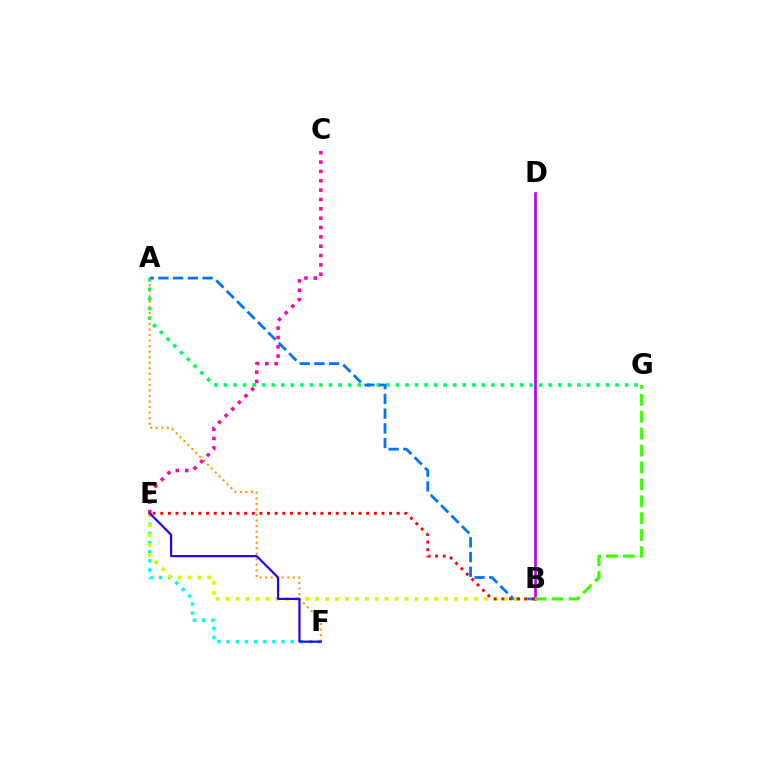{('A', 'G'): [{'color': '#00ff5c', 'line_style': 'dotted', 'thickness': 2.6}], ('A', 'B'): [{'color': '#0074ff', 'line_style': 'dashed', 'thickness': 2.0}], ('E', 'F'): [{'color': '#00fff6', 'line_style': 'dotted', 'thickness': 2.49}, {'color': '#2500ff', 'line_style': 'solid', 'thickness': 1.58}], ('B', 'E'): [{'color': '#d1ff00', 'line_style': 'dotted', 'thickness': 2.7}, {'color': '#ff0000', 'line_style': 'dotted', 'thickness': 2.07}], ('A', 'F'): [{'color': '#ff9400', 'line_style': 'dotted', 'thickness': 1.51}], ('C', 'E'): [{'color': '#ff00ac', 'line_style': 'dotted', 'thickness': 2.54}], ('B', 'D'): [{'color': '#b900ff', 'line_style': 'solid', 'thickness': 1.91}], ('B', 'G'): [{'color': '#3dff00', 'line_style': 'dashed', 'thickness': 2.3}]}